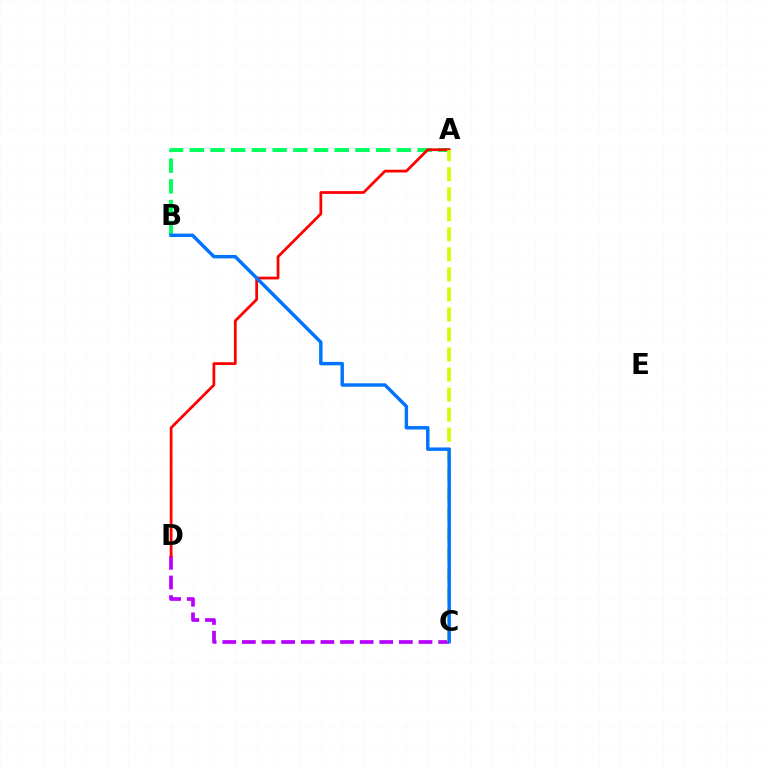{('C', 'D'): [{'color': '#b900ff', 'line_style': 'dashed', 'thickness': 2.67}], ('A', 'B'): [{'color': '#00ff5c', 'line_style': 'dashed', 'thickness': 2.81}], ('A', 'D'): [{'color': '#ff0000', 'line_style': 'solid', 'thickness': 1.98}], ('A', 'C'): [{'color': '#d1ff00', 'line_style': 'dashed', 'thickness': 2.72}], ('B', 'C'): [{'color': '#0074ff', 'line_style': 'solid', 'thickness': 2.47}]}